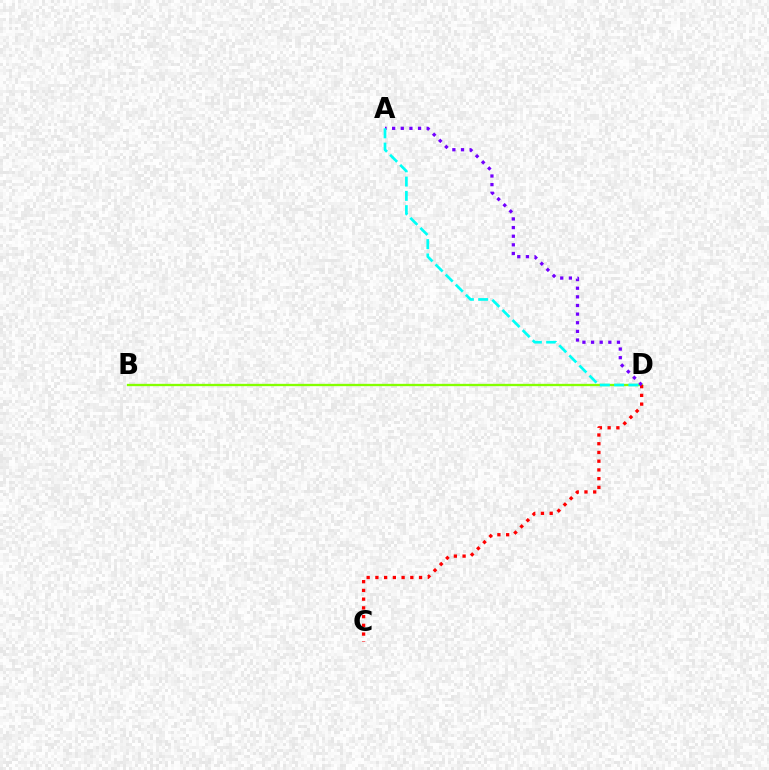{('B', 'D'): [{'color': '#84ff00', 'line_style': 'solid', 'thickness': 1.68}], ('C', 'D'): [{'color': '#ff0000', 'line_style': 'dotted', 'thickness': 2.37}], ('A', 'D'): [{'color': '#7200ff', 'line_style': 'dotted', 'thickness': 2.35}, {'color': '#00fff6', 'line_style': 'dashed', 'thickness': 1.94}]}